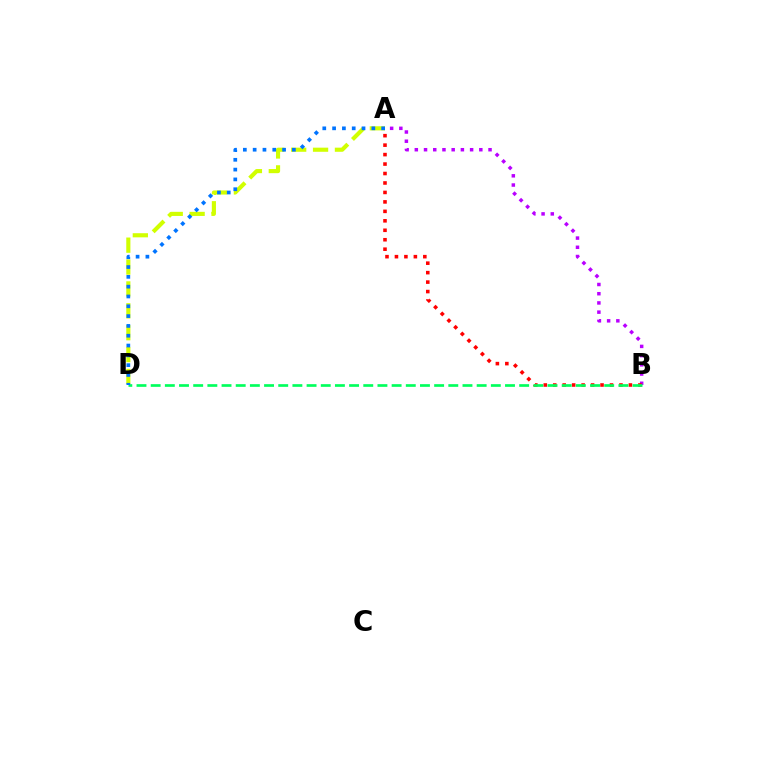{('A', 'D'): [{'color': '#d1ff00', 'line_style': 'dashed', 'thickness': 2.97}, {'color': '#0074ff', 'line_style': 'dotted', 'thickness': 2.67}], ('A', 'B'): [{'color': '#b900ff', 'line_style': 'dotted', 'thickness': 2.5}, {'color': '#ff0000', 'line_style': 'dotted', 'thickness': 2.57}], ('B', 'D'): [{'color': '#00ff5c', 'line_style': 'dashed', 'thickness': 1.93}]}